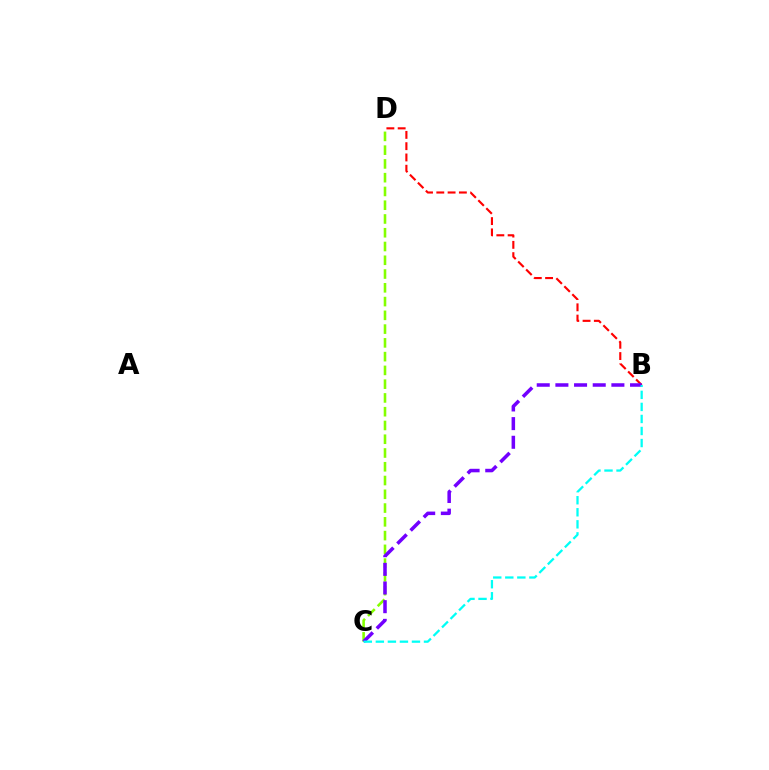{('C', 'D'): [{'color': '#84ff00', 'line_style': 'dashed', 'thickness': 1.87}], ('B', 'D'): [{'color': '#ff0000', 'line_style': 'dashed', 'thickness': 1.53}], ('B', 'C'): [{'color': '#7200ff', 'line_style': 'dashed', 'thickness': 2.54}, {'color': '#00fff6', 'line_style': 'dashed', 'thickness': 1.64}]}